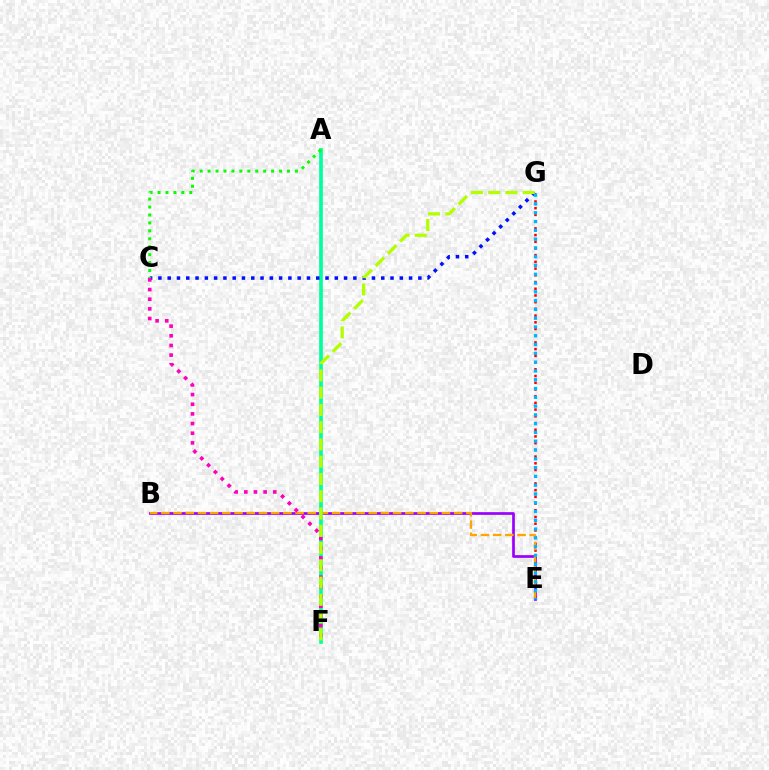{('B', 'E'): [{'color': '#9b00ff', 'line_style': 'solid', 'thickness': 1.94}, {'color': '#ffa500', 'line_style': 'dashed', 'thickness': 1.66}], ('E', 'G'): [{'color': '#ff0000', 'line_style': 'dotted', 'thickness': 1.82}, {'color': '#00b5ff', 'line_style': 'dotted', 'thickness': 2.39}], ('A', 'F'): [{'color': '#00ff9d', 'line_style': 'solid', 'thickness': 2.65}], ('C', 'G'): [{'color': '#0010ff', 'line_style': 'dotted', 'thickness': 2.52}], ('A', 'C'): [{'color': '#08ff00', 'line_style': 'dotted', 'thickness': 2.16}], ('C', 'F'): [{'color': '#ff00bd', 'line_style': 'dotted', 'thickness': 2.63}], ('F', 'G'): [{'color': '#b3ff00', 'line_style': 'dashed', 'thickness': 2.35}]}